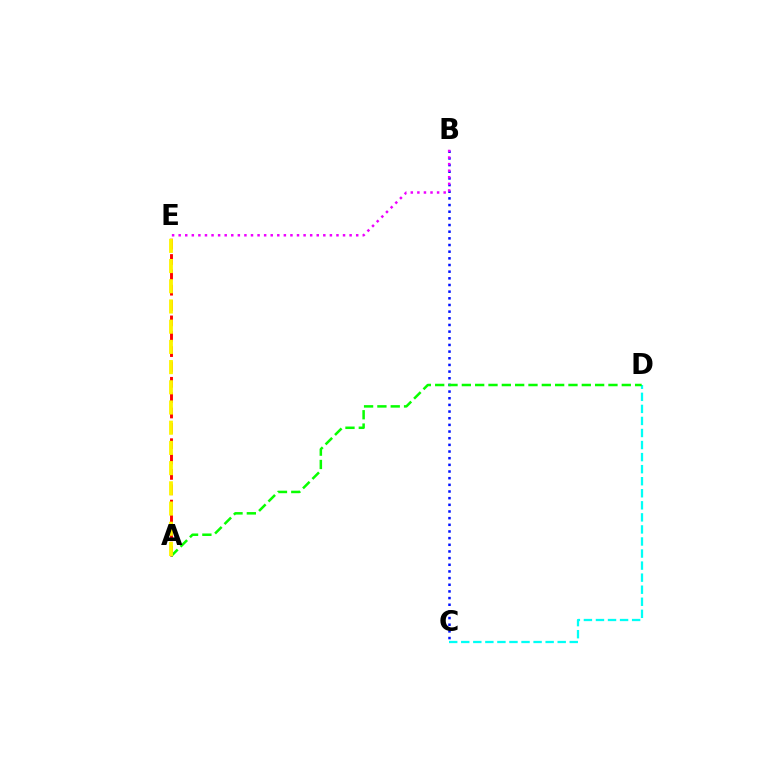{('B', 'C'): [{'color': '#0010ff', 'line_style': 'dotted', 'thickness': 1.81}], ('A', 'E'): [{'color': '#ff0000', 'line_style': 'dashed', 'thickness': 2.09}, {'color': '#fcf500', 'line_style': 'dashed', 'thickness': 2.75}], ('C', 'D'): [{'color': '#00fff6', 'line_style': 'dashed', 'thickness': 1.64}], ('A', 'D'): [{'color': '#08ff00', 'line_style': 'dashed', 'thickness': 1.81}], ('B', 'E'): [{'color': '#ee00ff', 'line_style': 'dotted', 'thickness': 1.79}]}